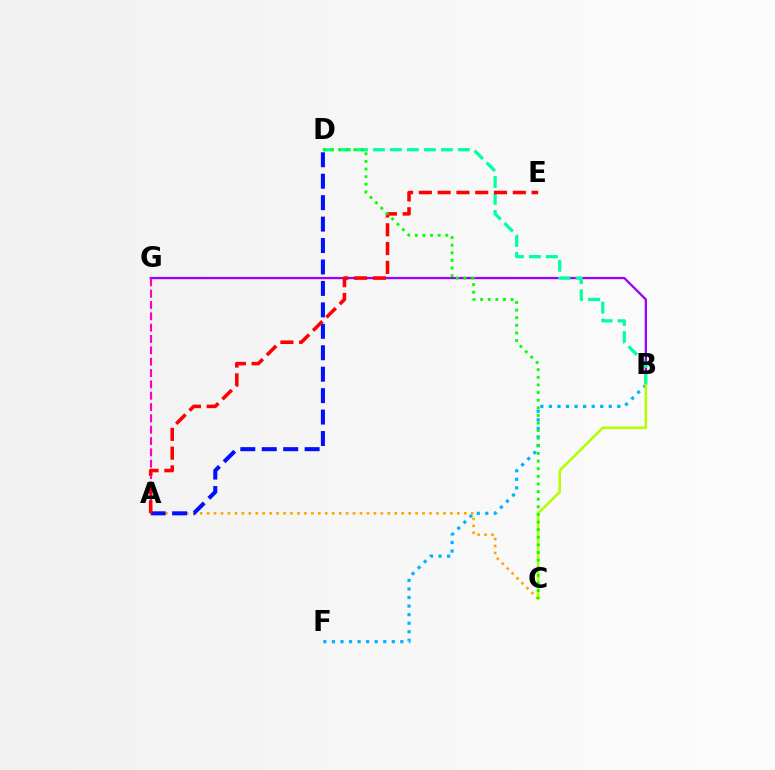{('B', 'G'): [{'color': '#9b00ff', 'line_style': 'solid', 'thickness': 1.65}], ('B', 'F'): [{'color': '#00b5ff', 'line_style': 'dotted', 'thickness': 2.32}], ('A', 'G'): [{'color': '#ff00bd', 'line_style': 'dashed', 'thickness': 1.54}], ('B', 'D'): [{'color': '#00ff9d', 'line_style': 'dashed', 'thickness': 2.31}], ('A', 'C'): [{'color': '#ffa500', 'line_style': 'dotted', 'thickness': 1.89}], ('B', 'C'): [{'color': '#b3ff00', 'line_style': 'solid', 'thickness': 1.83}], ('A', 'D'): [{'color': '#0010ff', 'line_style': 'dashed', 'thickness': 2.91}], ('A', 'E'): [{'color': '#ff0000', 'line_style': 'dashed', 'thickness': 2.55}], ('C', 'D'): [{'color': '#08ff00', 'line_style': 'dotted', 'thickness': 2.07}]}